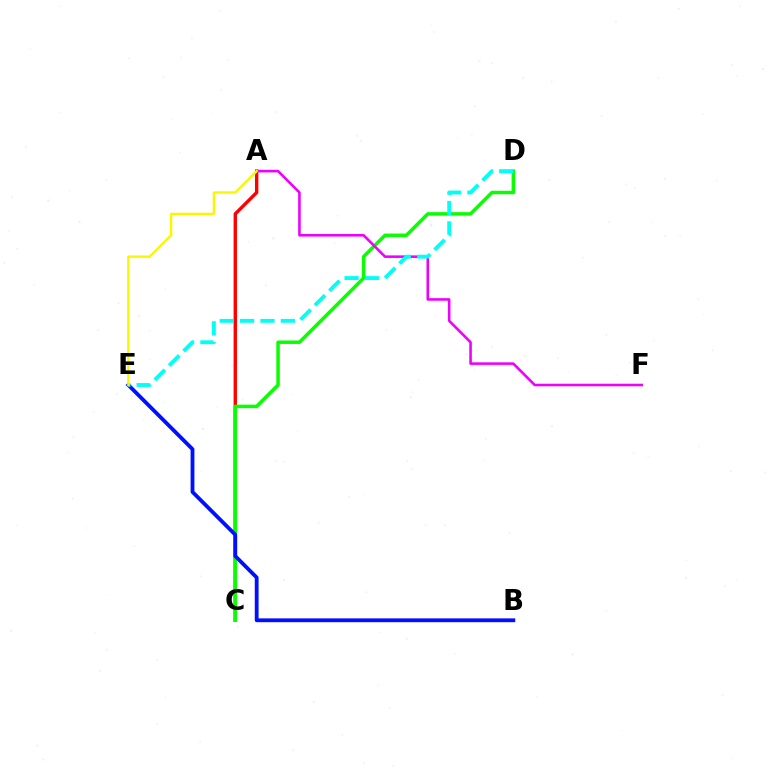{('A', 'C'): [{'color': '#ff0000', 'line_style': 'solid', 'thickness': 2.43}], ('C', 'D'): [{'color': '#08ff00', 'line_style': 'solid', 'thickness': 2.5}], ('A', 'F'): [{'color': '#ee00ff', 'line_style': 'solid', 'thickness': 1.86}], ('B', 'E'): [{'color': '#0010ff', 'line_style': 'solid', 'thickness': 2.74}], ('D', 'E'): [{'color': '#00fff6', 'line_style': 'dashed', 'thickness': 2.77}], ('A', 'E'): [{'color': '#fcf500', 'line_style': 'solid', 'thickness': 1.69}]}